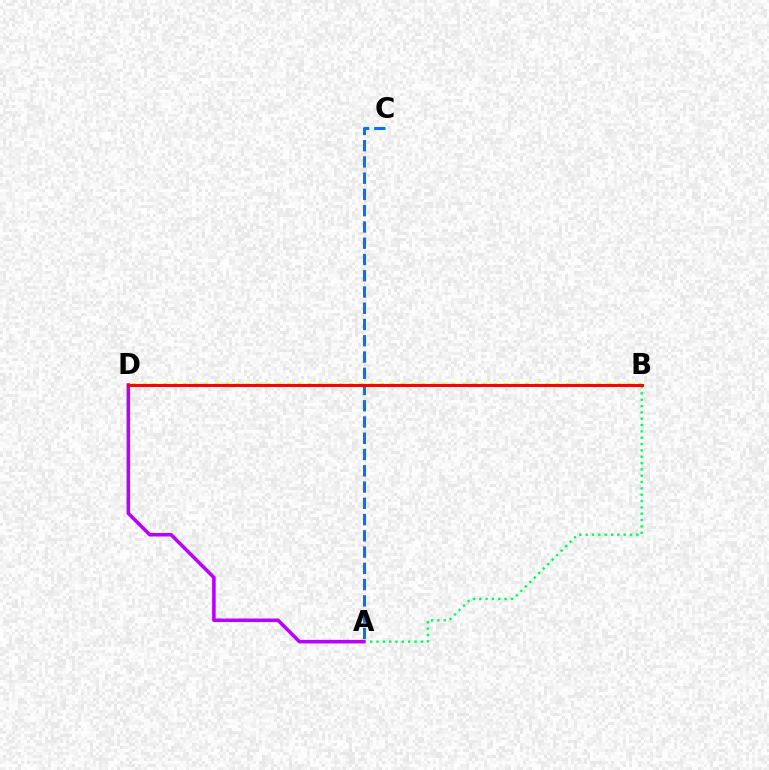{('A', 'B'): [{'color': '#00ff5c', 'line_style': 'dotted', 'thickness': 1.72}], ('A', 'D'): [{'color': '#b900ff', 'line_style': 'solid', 'thickness': 2.56}], ('A', 'C'): [{'color': '#0074ff', 'line_style': 'dashed', 'thickness': 2.21}], ('B', 'D'): [{'color': '#d1ff00', 'line_style': 'dotted', 'thickness': 2.81}, {'color': '#ff0000', 'line_style': 'solid', 'thickness': 2.19}]}